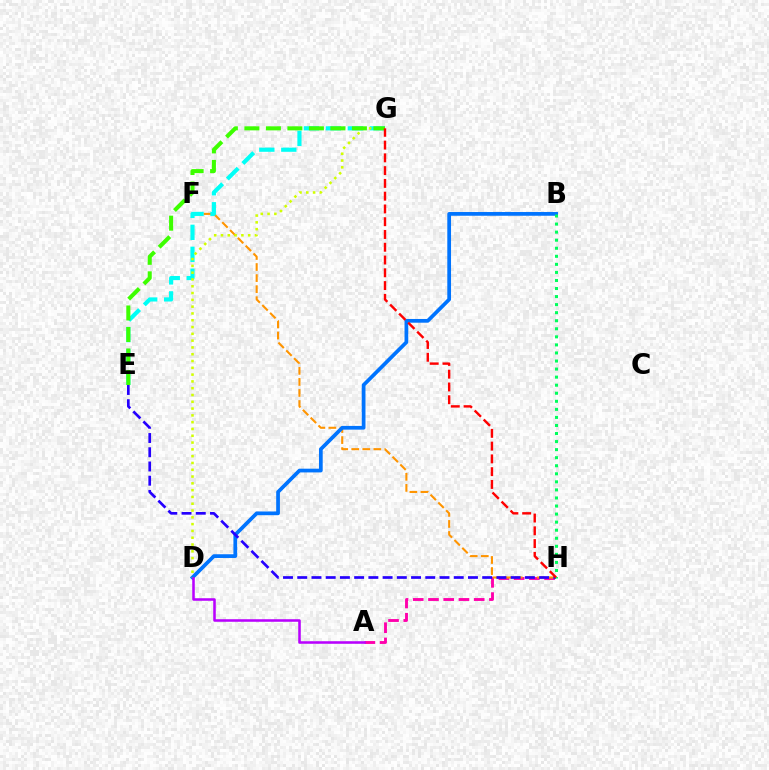{('A', 'H'): [{'color': '#ff00ac', 'line_style': 'dashed', 'thickness': 2.07}], ('F', 'H'): [{'color': '#ff9400', 'line_style': 'dashed', 'thickness': 1.5}], ('E', 'G'): [{'color': '#00fff6', 'line_style': 'dashed', 'thickness': 2.99}, {'color': '#3dff00', 'line_style': 'dashed', 'thickness': 2.92}], ('B', 'D'): [{'color': '#0074ff', 'line_style': 'solid', 'thickness': 2.69}], ('D', 'G'): [{'color': '#d1ff00', 'line_style': 'dotted', 'thickness': 1.85}], ('A', 'D'): [{'color': '#b900ff', 'line_style': 'solid', 'thickness': 1.84}], ('E', 'H'): [{'color': '#2500ff', 'line_style': 'dashed', 'thickness': 1.93}], ('B', 'H'): [{'color': '#00ff5c', 'line_style': 'dotted', 'thickness': 2.19}], ('G', 'H'): [{'color': '#ff0000', 'line_style': 'dashed', 'thickness': 1.74}]}